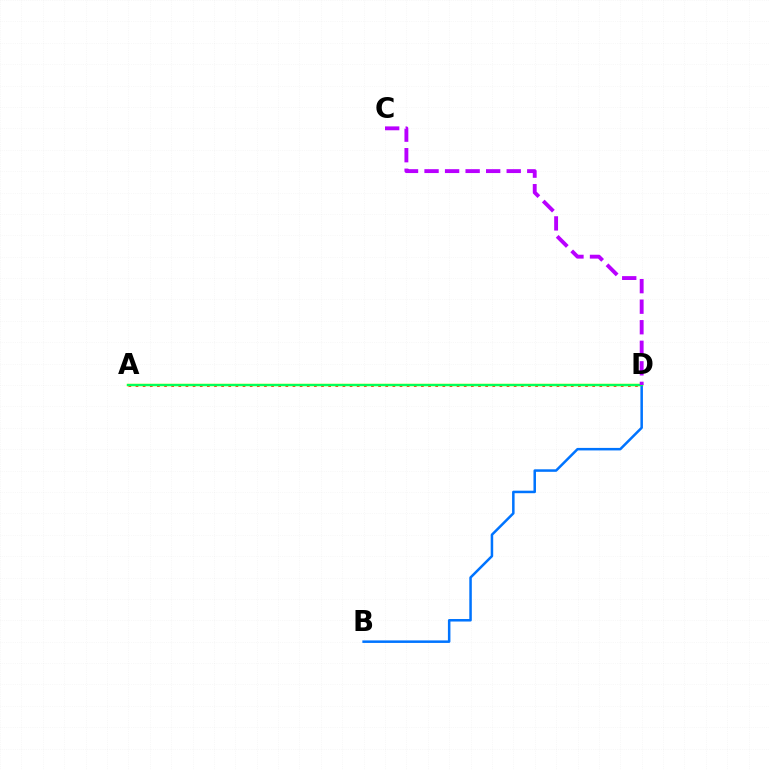{('A', 'D'): [{'color': '#ff0000', 'line_style': 'dotted', 'thickness': 1.94}, {'color': '#d1ff00', 'line_style': 'solid', 'thickness': 1.79}, {'color': '#00ff5c', 'line_style': 'solid', 'thickness': 1.59}], ('B', 'D'): [{'color': '#0074ff', 'line_style': 'solid', 'thickness': 1.81}], ('C', 'D'): [{'color': '#b900ff', 'line_style': 'dashed', 'thickness': 2.79}]}